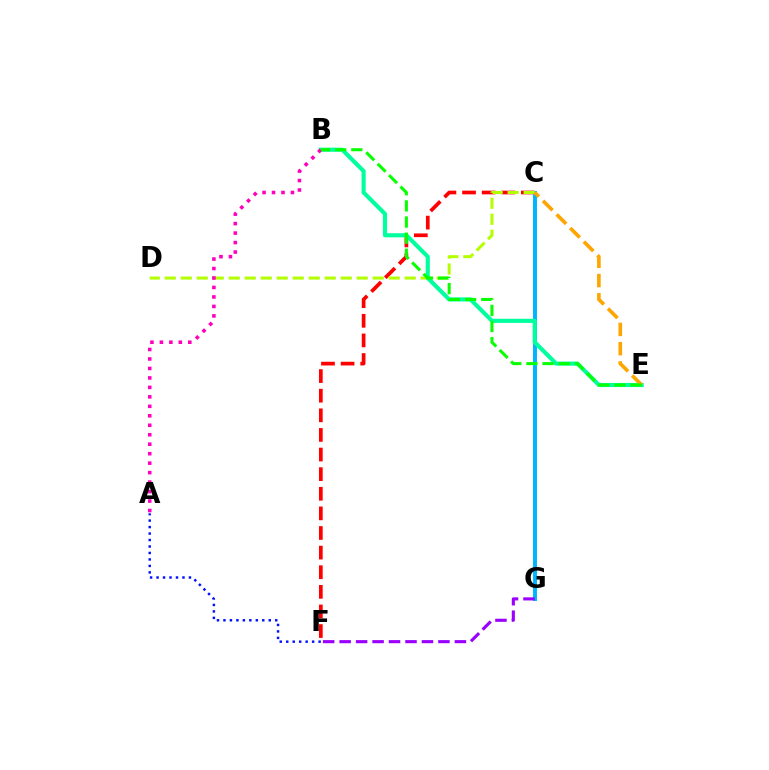{('C', 'F'): [{'color': '#ff0000', 'line_style': 'dashed', 'thickness': 2.66}], ('C', 'G'): [{'color': '#00b5ff', 'line_style': 'solid', 'thickness': 2.83}], ('C', 'D'): [{'color': '#b3ff00', 'line_style': 'dashed', 'thickness': 2.17}], ('B', 'E'): [{'color': '#00ff9d', 'line_style': 'solid', 'thickness': 2.96}, {'color': '#08ff00', 'line_style': 'dashed', 'thickness': 2.19}], ('F', 'G'): [{'color': '#9b00ff', 'line_style': 'dashed', 'thickness': 2.24}], ('A', 'B'): [{'color': '#ff00bd', 'line_style': 'dotted', 'thickness': 2.57}], ('A', 'F'): [{'color': '#0010ff', 'line_style': 'dotted', 'thickness': 1.76}], ('C', 'E'): [{'color': '#ffa500', 'line_style': 'dashed', 'thickness': 2.61}]}